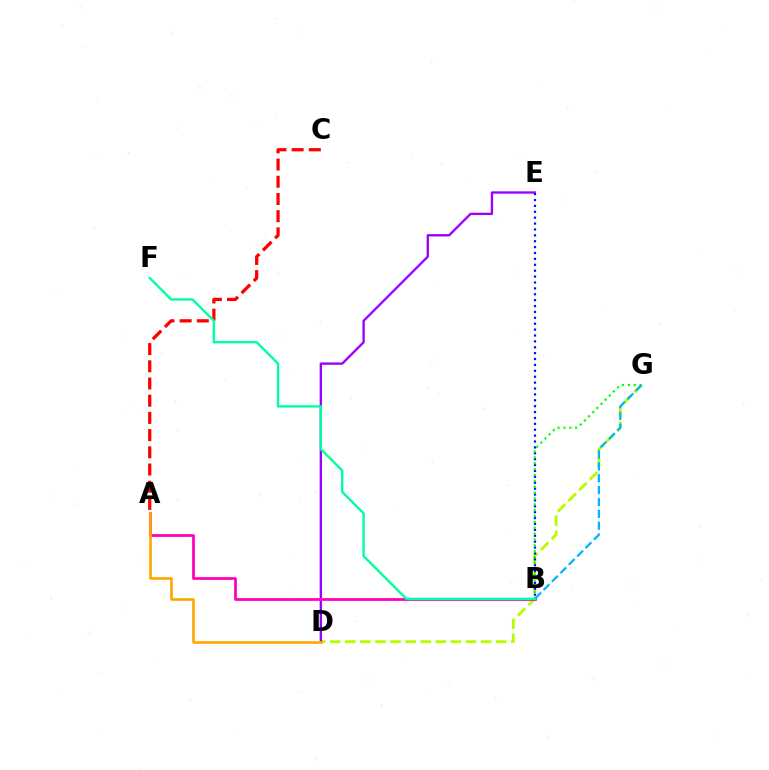{('D', 'G'): [{'color': '#b3ff00', 'line_style': 'dashed', 'thickness': 2.05}], ('D', 'E'): [{'color': '#9b00ff', 'line_style': 'solid', 'thickness': 1.69}], ('B', 'E'): [{'color': '#0010ff', 'line_style': 'dotted', 'thickness': 1.6}], ('A', 'C'): [{'color': '#ff0000', 'line_style': 'dashed', 'thickness': 2.34}], ('B', 'G'): [{'color': '#08ff00', 'line_style': 'dotted', 'thickness': 1.59}, {'color': '#00b5ff', 'line_style': 'dashed', 'thickness': 1.61}], ('A', 'B'): [{'color': '#ff00bd', 'line_style': 'solid', 'thickness': 1.97}], ('B', 'F'): [{'color': '#00ff9d', 'line_style': 'solid', 'thickness': 1.72}], ('A', 'D'): [{'color': '#ffa500', 'line_style': 'solid', 'thickness': 1.88}]}